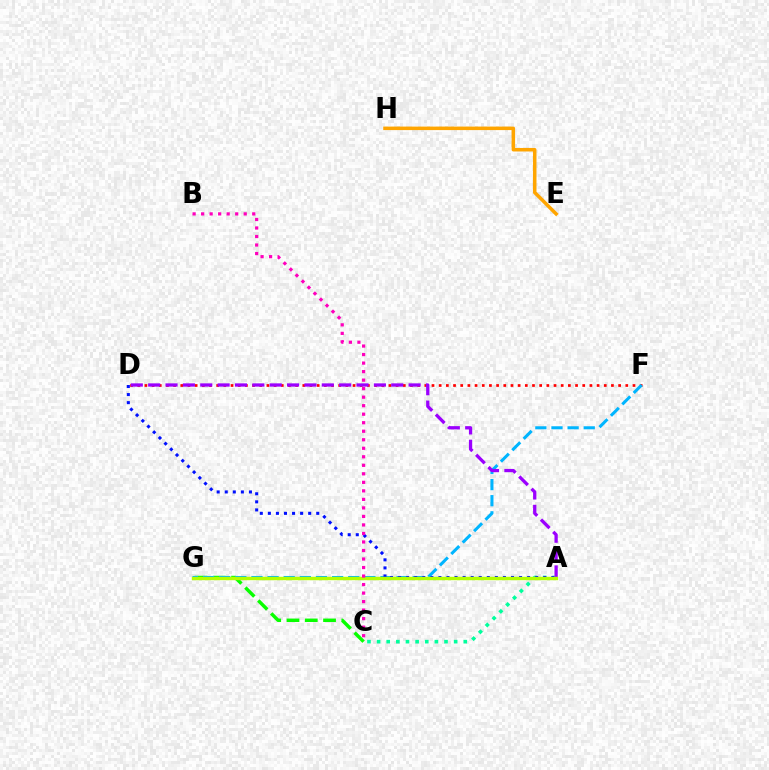{('A', 'C'): [{'color': '#00ff9d', 'line_style': 'dotted', 'thickness': 2.62}], ('E', 'H'): [{'color': '#ffa500', 'line_style': 'solid', 'thickness': 2.53}], ('C', 'G'): [{'color': '#08ff00', 'line_style': 'dashed', 'thickness': 2.48}], ('D', 'F'): [{'color': '#ff0000', 'line_style': 'dotted', 'thickness': 1.95}], ('F', 'G'): [{'color': '#00b5ff', 'line_style': 'dashed', 'thickness': 2.19}], ('A', 'D'): [{'color': '#0010ff', 'line_style': 'dotted', 'thickness': 2.19}, {'color': '#9b00ff', 'line_style': 'dashed', 'thickness': 2.36}], ('A', 'G'): [{'color': '#b3ff00', 'line_style': 'solid', 'thickness': 2.47}], ('B', 'C'): [{'color': '#ff00bd', 'line_style': 'dotted', 'thickness': 2.31}]}